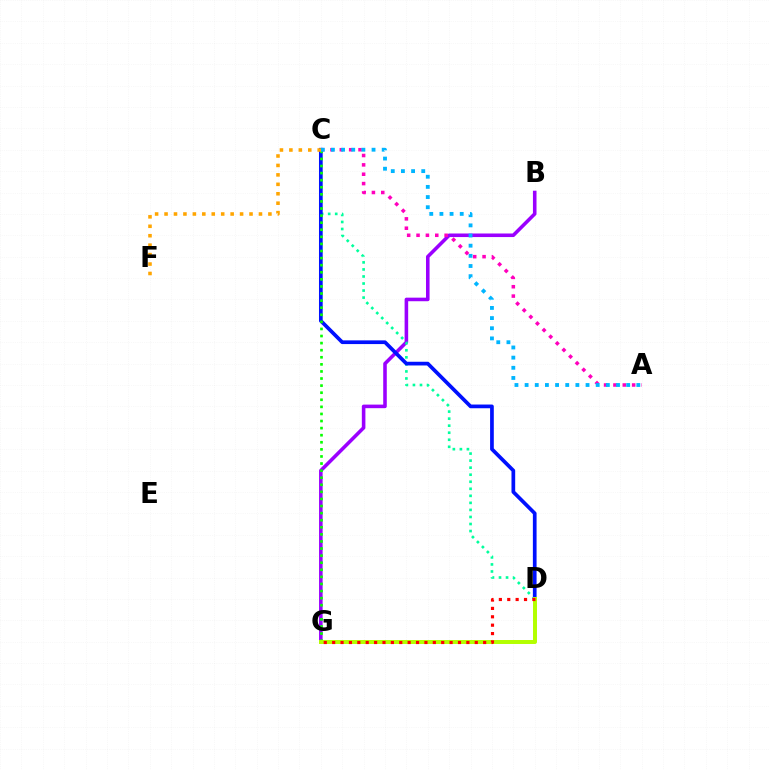{('B', 'G'): [{'color': '#9b00ff', 'line_style': 'solid', 'thickness': 2.57}], ('C', 'D'): [{'color': '#00ff9d', 'line_style': 'dotted', 'thickness': 1.91}, {'color': '#0010ff', 'line_style': 'solid', 'thickness': 2.67}], ('A', 'C'): [{'color': '#ff00bd', 'line_style': 'dotted', 'thickness': 2.54}, {'color': '#00b5ff', 'line_style': 'dotted', 'thickness': 2.76}], ('C', 'G'): [{'color': '#08ff00', 'line_style': 'dotted', 'thickness': 1.92}], ('D', 'G'): [{'color': '#b3ff00', 'line_style': 'solid', 'thickness': 2.86}, {'color': '#ff0000', 'line_style': 'dotted', 'thickness': 2.28}], ('C', 'F'): [{'color': '#ffa500', 'line_style': 'dotted', 'thickness': 2.57}]}